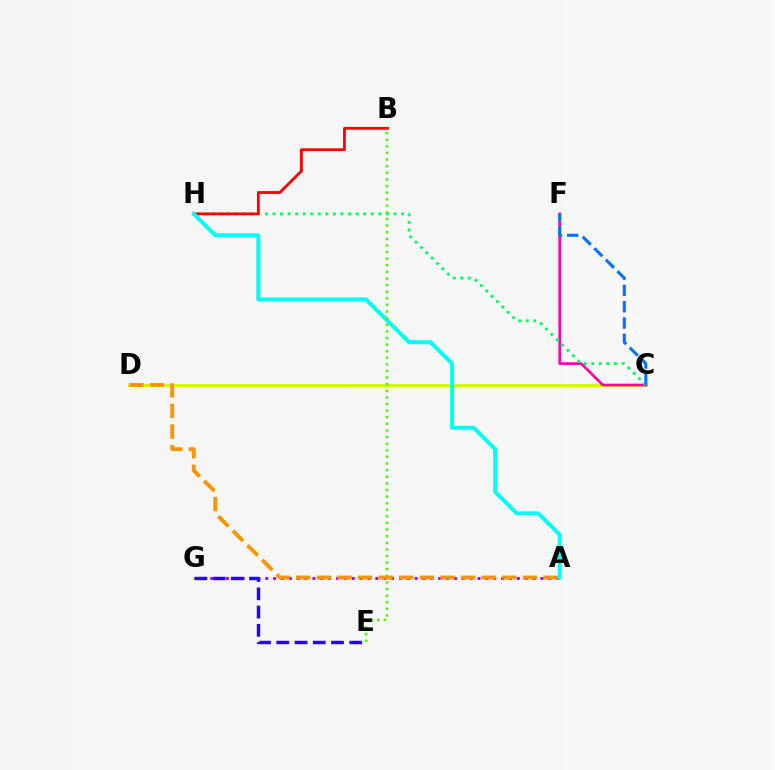{('C', 'D'): [{'color': '#d1ff00', 'line_style': 'solid', 'thickness': 2.18}], ('A', 'G'): [{'color': '#b900ff', 'line_style': 'dotted', 'thickness': 2.14}], ('C', 'F'): [{'color': '#ff00ac', 'line_style': 'solid', 'thickness': 1.93}, {'color': '#0074ff', 'line_style': 'dashed', 'thickness': 2.22}], ('C', 'H'): [{'color': '#00ff5c', 'line_style': 'dotted', 'thickness': 2.05}], ('E', 'G'): [{'color': '#2500ff', 'line_style': 'dashed', 'thickness': 2.48}], ('B', 'H'): [{'color': '#ff0000', 'line_style': 'solid', 'thickness': 2.03}], ('A', 'H'): [{'color': '#00fff6', 'line_style': 'solid', 'thickness': 2.85}], ('B', 'E'): [{'color': '#3dff00', 'line_style': 'dotted', 'thickness': 1.8}], ('A', 'D'): [{'color': '#ff9400', 'line_style': 'dashed', 'thickness': 2.8}]}